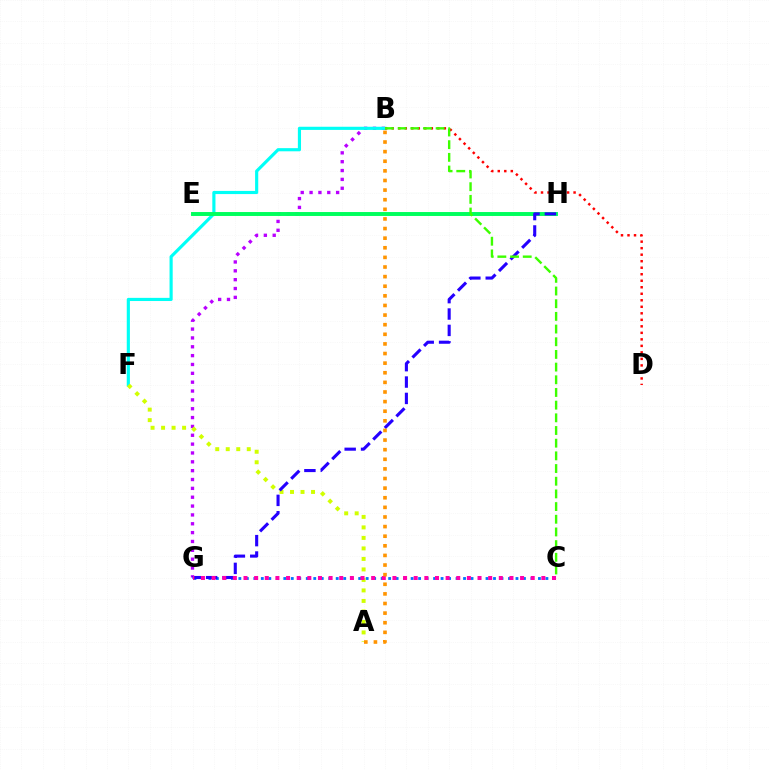{('C', 'G'): [{'color': '#0074ff', 'line_style': 'dotted', 'thickness': 2.03}, {'color': '#ff00ac', 'line_style': 'dotted', 'thickness': 2.89}], ('B', 'G'): [{'color': '#b900ff', 'line_style': 'dotted', 'thickness': 2.4}], ('B', 'F'): [{'color': '#00fff6', 'line_style': 'solid', 'thickness': 2.27}], ('B', 'D'): [{'color': '#ff0000', 'line_style': 'dotted', 'thickness': 1.77}], ('E', 'H'): [{'color': '#00ff5c', 'line_style': 'solid', 'thickness': 2.83}], ('A', 'F'): [{'color': '#d1ff00', 'line_style': 'dotted', 'thickness': 2.85}], ('G', 'H'): [{'color': '#2500ff', 'line_style': 'dashed', 'thickness': 2.22}], ('A', 'B'): [{'color': '#ff9400', 'line_style': 'dotted', 'thickness': 2.61}], ('B', 'C'): [{'color': '#3dff00', 'line_style': 'dashed', 'thickness': 1.72}]}